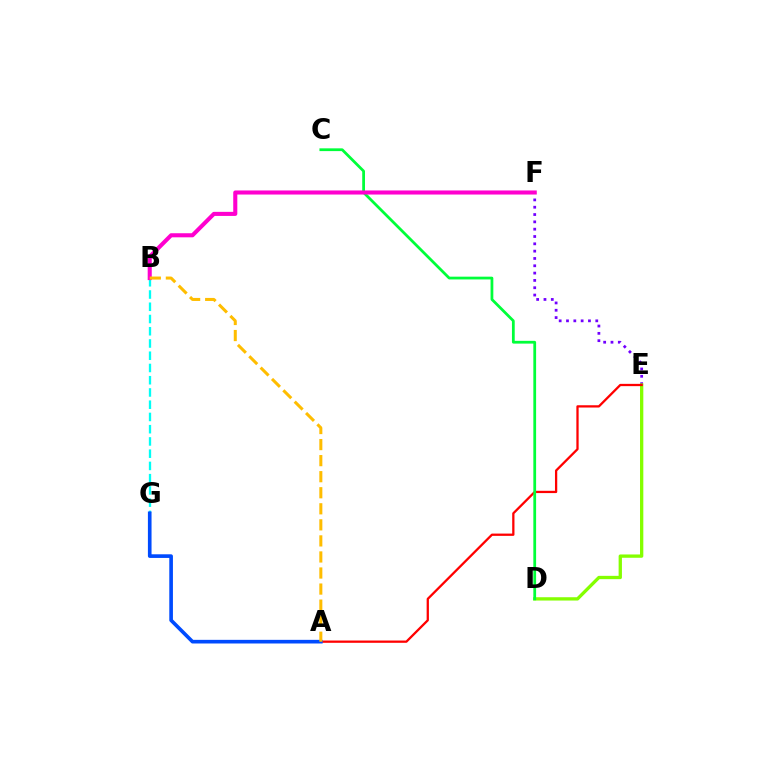{('E', 'F'): [{'color': '#7200ff', 'line_style': 'dotted', 'thickness': 1.99}], ('B', 'G'): [{'color': '#00fff6', 'line_style': 'dashed', 'thickness': 1.66}], ('D', 'E'): [{'color': '#84ff00', 'line_style': 'solid', 'thickness': 2.38}], ('A', 'E'): [{'color': '#ff0000', 'line_style': 'solid', 'thickness': 1.64}], ('C', 'D'): [{'color': '#00ff39', 'line_style': 'solid', 'thickness': 1.99}], ('B', 'F'): [{'color': '#ff00cf', 'line_style': 'solid', 'thickness': 2.93}], ('A', 'G'): [{'color': '#004bff', 'line_style': 'solid', 'thickness': 2.62}], ('A', 'B'): [{'color': '#ffbd00', 'line_style': 'dashed', 'thickness': 2.18}]}